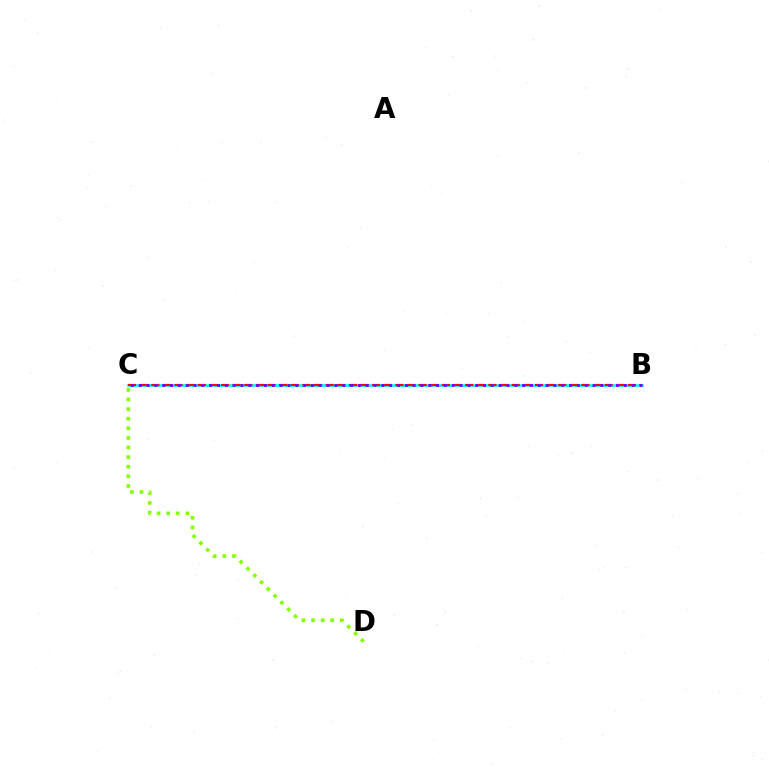{('B', 'C'): [{'color': '#00fff6', 'line_style': 'solid', 'thickness': 1.95}, {'color': '#ff0000', 'line_style': 'dashed', 'thickness': 1.58}, {'color': '#7200ff', 'line_style': 'dotted', 'thickness': 2.13}], ('C', 'D'): [{'color': '#84ff00', 'line_style': 'dotted', 'thickness': 2.61}]}